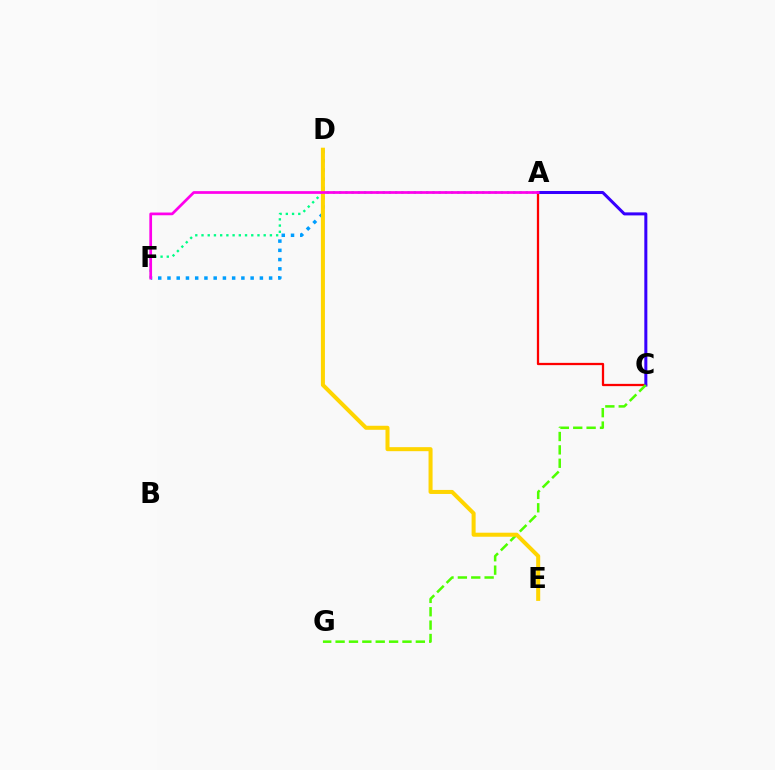{('A', 'C'): [{'color': '#ff0000', 'line_style': 'solid', 'thickness': 1.63}, {'color': '#3700ff', 'line_style': 'solid', 'thickness': 2.18}], ('A', 'F'): [{'color': '#00ff86', 'line_style': 'dotted', 'thickness': 1.69}, {'color': '#ff00ed', 'line_style': 'solid', 'thickness': 1.96}], ('D', 'F'): [{'color': '#009eff', 'line_style': 'dotted', 'thickness': 2.51}], ('C', 'G'): [{'color': '#4fff00', 'line_style': 'dashed', 'thickness': 1.82}], ('D', 'E'): [{'color': '#ffd500', 'line_style': 'solid', 'thickness': 2.9}]}